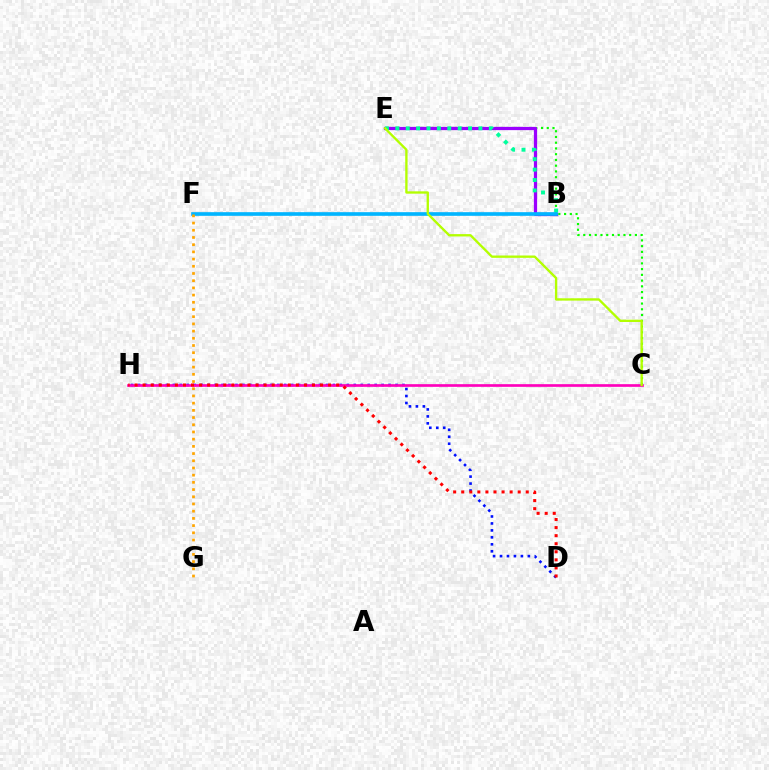{('C', 'E'): [{'color': '#08ff00', 'line_style': 'dotted', 'thickness': 1.56}, {'color': '#b3ff00', 'line_style': 'solid', 'thickness': 1.68}], ('B', 'E'): [{'color': '#9b00ff', 'line_style': 'solid', 'thickness': 2.34}, {'color': '#00ff9d', 'line_style': 'dotted', 'thickness': 2.82}], ('D', 'H'): [{'color': '#0010ff', 'line_style': 'dotted', 'thickness': 1.89}, {'color': '#ff0000', 'line_style': 'dotted', 'thickness': 2.19}], ('C', 'H'): [{'color': '#ff00bd', 'line_style': 'solid', 'thickness': 1.93}], ('B', 'F'): [{'color': '#00b5ff', 'line_style': 'solid', 'thickness': 2.63}], ('F', 'G'): [{'color': '#ffa500', 'line_style': 'dotted', 'thickness': 1.96}]}